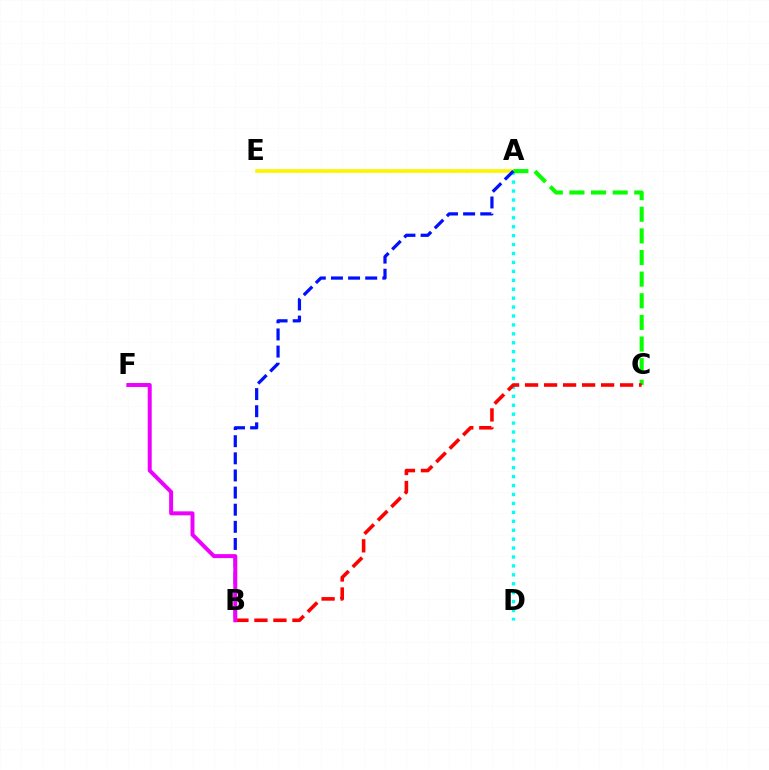{('A', 'D'): [{'color': '#00fff6', 'line_style': 'dotted', 'thickness': 2.43}], ('A', 'E'): [{'color': '#fcf500', 'line_style': 'solid', 'thickness': 2.63}], ('A', 'C'): [{'color': '#08ff00', 'line_style': 'dashed', 'thickness': 2.94}], ('A', 'B'): [{'color': '#0010ff', 'line_style': 'dashed', 'thickness': 2.33}], ('B', 'C'): [{'color': '#ff0000', 'line_style': 'dashed', 'thickness': 2.58}], ('B', 'F'): [{'color': '#ee00ff', 'line_style': 'solid', 'thickness': 2.86}]}